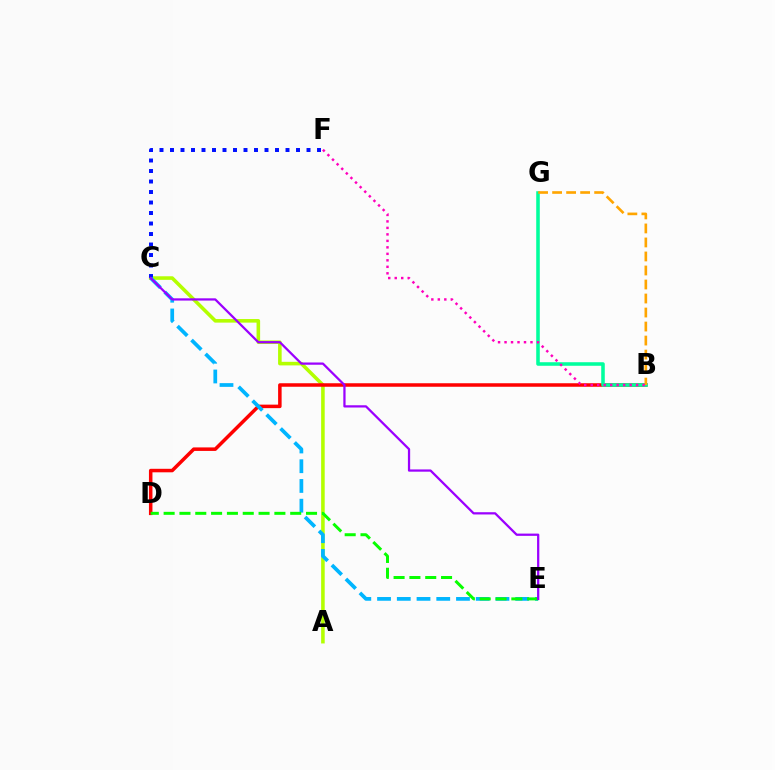{('A', 'C'): [{'color': '#b3ff00', 'line_style': 'solid', 'thickness': 2.57}], ('B', 'D'): [{'color': '#ff0000', 'line_style': 'solid', 'thickness': 2.53}], ('C', 'F'): [{'color': '#0010ff', 'line_style': 'dotted', 'thickness': 2.85}], ('C', 'E'): [{'color': '#00b5ff', 'line_style': 'dashed', 'thickness': 2.68}, {'color': '#9b00ff', 'line_style': 'solid', 'thickness': 1.62}], ('B', 'G'): [{'color': '#00ff9d', 'line_style': 'solid', 'thickness': 2.56}, {'color': '#ffa500', 'line_style': 'dashed', 'thickness': 1.9}], ('D', 'E'): [{'color': '#08ff00', 'line_style': 'dashed', 'thickness': 2.15}], ('B', 'F'): [{'color': '#ff00bd', 'line_style': 'dotted', 'thickness': 1.76}]}